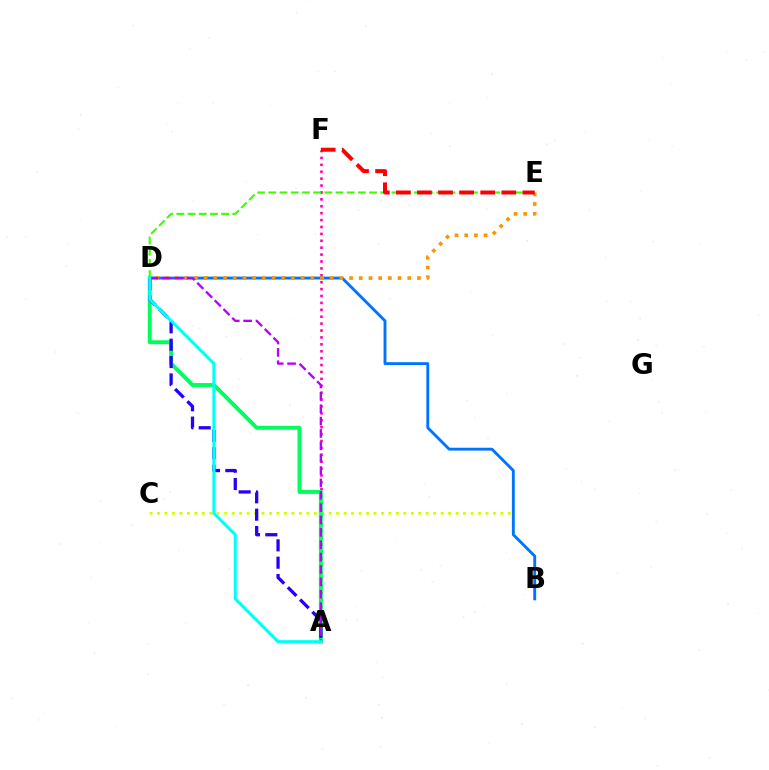{('B', 'C'): [{'color': '#d1ff00', 'line_style': 'dotted', 'thickness': 2.03}], ('A', 'F'): [{'color': '#ff00ac', 'line_style': 'dotted', 'thickness': 1.88}], ('B', 'D'): [{'color': '#0074ff', 'line_style': 'solid', 'thickness': 2.06}], ('D', 'E'): [{'color': '#ff9400', 'line_style': 'dotted', 'thickness': 2.63}, {'color': '#3dff00', 'line_style': 'dashed', 'thickness': 1.52}], ('A', 'D'): [{'color': '#00ff5c', 'line_style': 'solid', 'thickness': 2.82}, {'color': '#2500ff', 'line_style': 'dashed', 'thickness': 2.36}, {'color': '#b900ff', 'line_style': 'dashed', 'thickness': 1.68}, {'color': '#00fff6', 'line_style': 'solid', 'thickness': 2.18}], ('E', 'F'): [{'color': '#ff0000', 'line_style': 'dashed', 'thickness': 2.86}]}